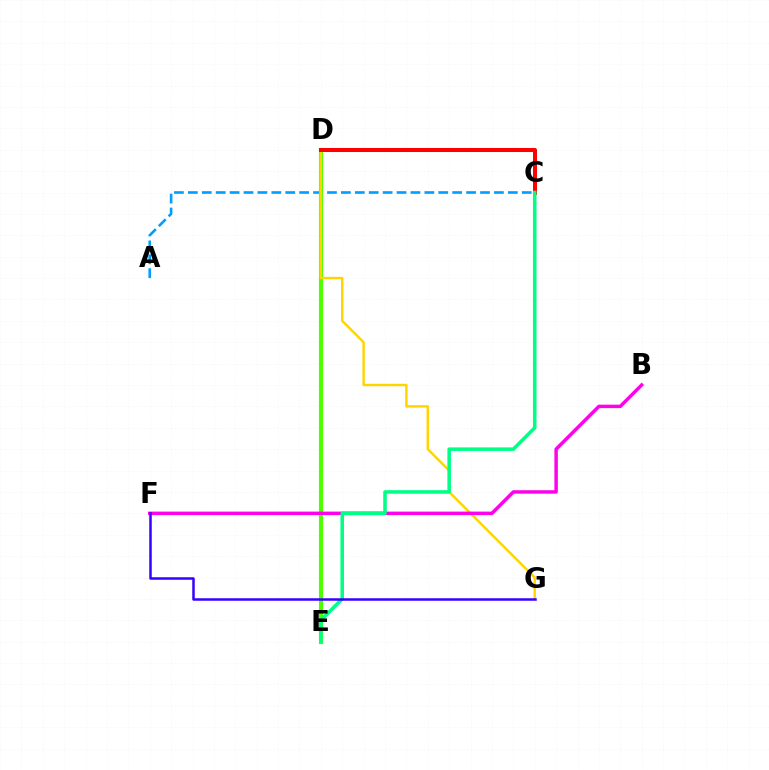{('A', 'C'): [{'color': '#009eff', 'line_style': 'dashed', 'thickness': 1.89}], ('D', 'E'): [{'color': '#4fff00', 'line_style': 'solid', 'thickness': 2.99}], ('D', 'G'): [{'color': '#ffd500', 'line_style': 'solid', 'thickness': 1.75}], ('C', 'D'): [{'color': '#ff0000', 'line_style': 'solid', 'thickness': 2.9}], ('B', 'F'): [{'color': '#ff00ed', 'line_style': 'solid', 'thickness': 2.49}], ('C', 'E'): [{'color': '#00ff86', 'line_style': 'solid', 'thickness': 2.56}], ('F', 'G'): [{'color': '#3700ff', 'line_style': 'solid', 'thickness': 1.8}]}